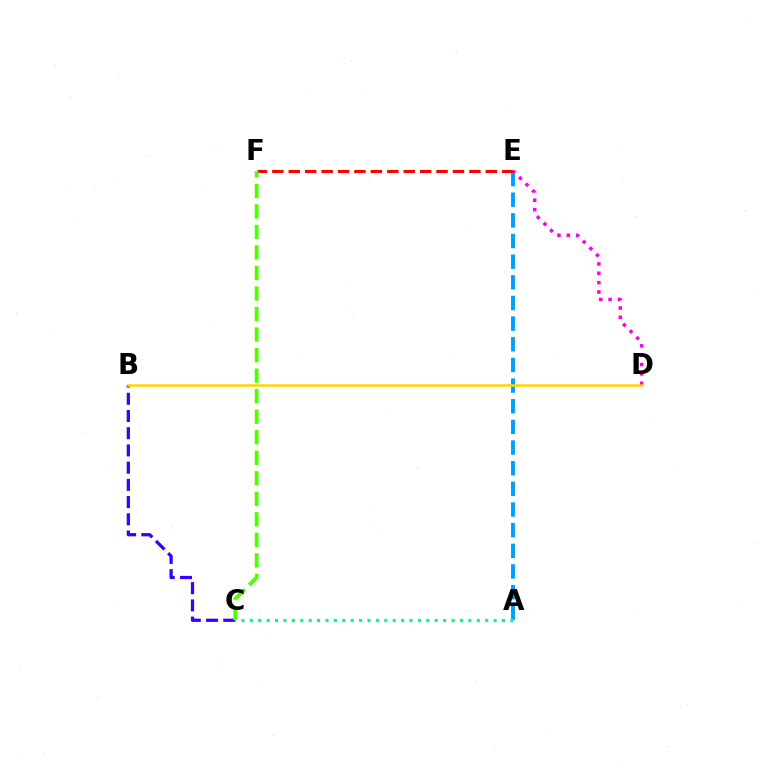{('A', 'E'): [{'color': '#009eff', 'line_style': 'dashed', 'thickness': 2.81}], ('D', 'E'): [{'color': '#ff00ed', 'line_style': 'dotted', 'thickness': 2.54}], ('B', 'C'): [{'color': '#3700ff', 'line_style': 'dashed', 'thickness': 2.34}], ('A', 'C'): [{'color': '#00ff86', 'line_style': 'dotted', 'thickness': 2.28}], ('B', 'D'): [{'color': '#ffd500', 'line_style': 'solid', 'thickness': 1.8}], ('E', 'F'): [{'color': '#ff0000', 'line_style': 'dashed', 'thickness': 2.23}], ('C', 'F'): [{'color': '#4fff00', 'line_style': 'dashed', 'thickness': 2.79}]}